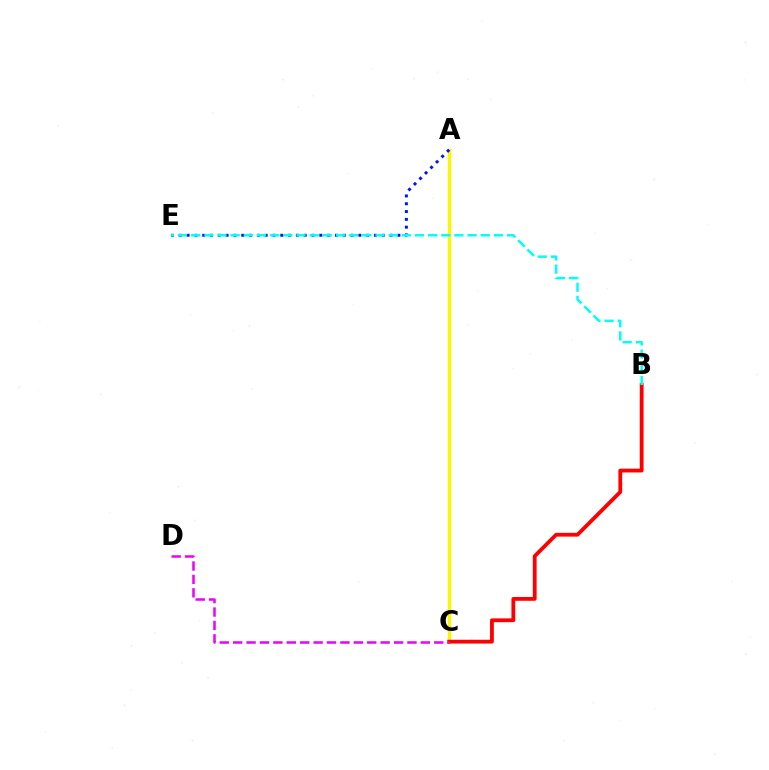{('A', 'C'): [{'color': '#08ff00', 'line_style': 'dashed', 'thickness': 2.08}, {'color': '#fcf500', 'line_style': 'solid', 'thickness': 2.45}], ('B', 'C'): [{'color': '#ff0000', 'line_style': 'solid', 'thickness': 2.73}], ('A', 'E'): [{'color': '#0010ff', 'line_style': 'dotted', 'thickness': 2.12}], ('B', 'E'): [{'color': '#00fff6', 'line_style': 'dashed', 'thickness': 1.79}], ('C', 'D'): [{'color': '#ee00ff', 'line_style': 'dashed', 'thickness': 1.82}]}